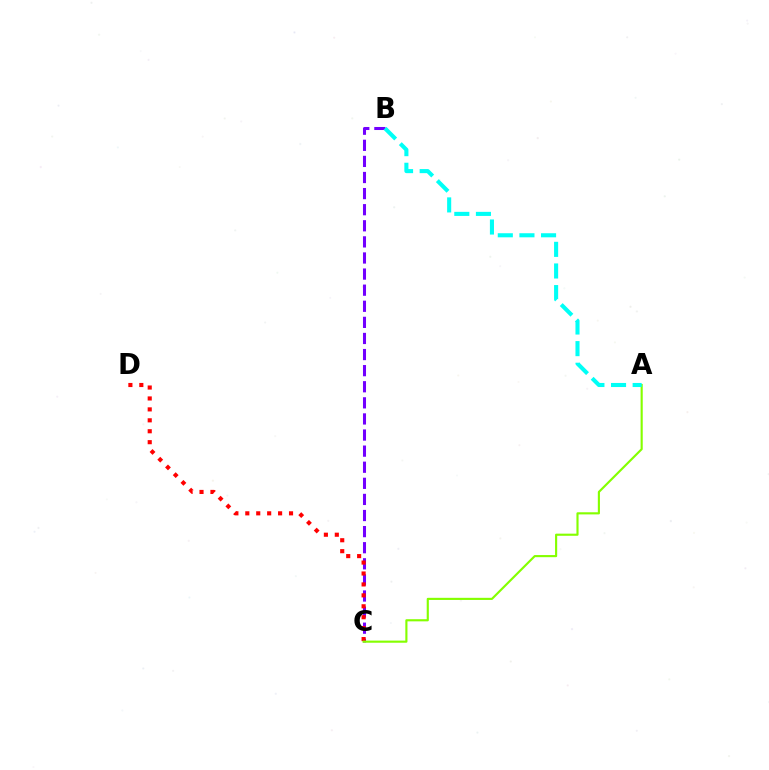{('B', 'C'): [{'color': '#7200ff', 'line_style': 'dashed', 'thickness': 2.19}], ('C', 'D'): [{'color': '#ff0000', 'line_style': 'dotted', 'thickness': 2.97}], ('A', 'C'): [{'color': '#84ff00', 'line_style': 'solid', 'thickness': 1.54}], ('A', 'B'): [{'color': '#00fff6', 'line_style': 'dashed', 'thickness': 2.94}]}